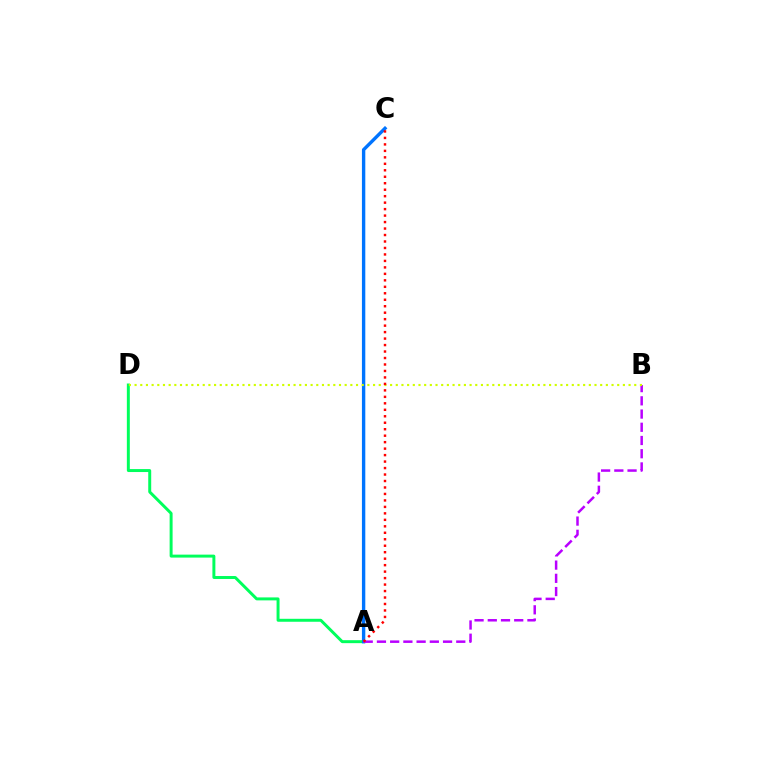{('A', 'D'): [{'color': '#00ff5c', 'line_style': 'solid', 'thickness': 2.13}], ('A', 'C'): [{'color': '#0074ff', 'line_style': 'solid', 'thickness': 2.43}, {'color': '#ff0000', 'line_style': 'dotted', 'thickness': 1.76}], ('A', 'B'): [{'color': '#b900ff', 'line_style': 'dashed', 'thickness': 1.8}], ('B', 'D'): [{'color': '#d1ff00', 'line_style': 'dotted', 'thickness': 1.54}]}